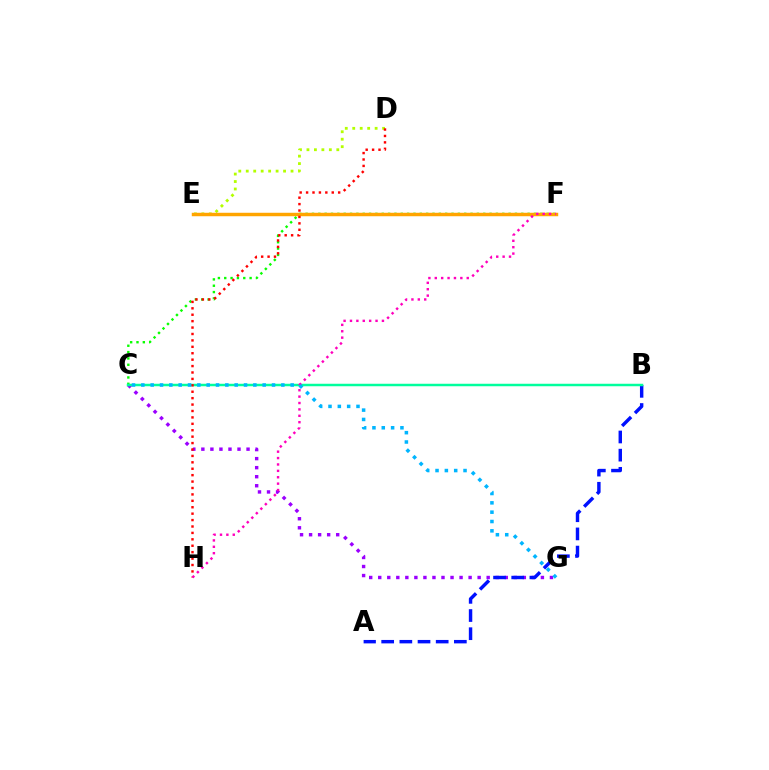{('C', 'G'): [{'color': '#9b00ff', 'line_style': 'dotted', 'thickness': 2.46}, {'color': '#00b5ff', 'line_style': 'dotted', 'thickness': 2.54}], ('A', 'B'): [{'color': '#0010ff', 'line_style': 'dashed', 'thickness': 2.47}], ('C', 'F'): [{'color': '#08ff00', 'line_style': 'dotted', 'thickness': 1.72}], ('B', 'C'): [{'color': '#00ff9d', 'line_style': 'solid', 'thickness': 1.79}], ('D', 'E'): [{'color': '#b3ff00', 'line_style': 'dotted', 'thickness': 2.03}], ('E', 'F'): [{'color': '#ffa500', 'line_style': 'solid', 'thickness': 2.49}], ('D', 'H'): [{'color': '#ff0000', 'line_style': 'dotted', 'thickness': 1.74}], ('F', 'H'): [{'color': '#ff00bd', 'line_style': 'dotted', 'thickness': 1.74}]}